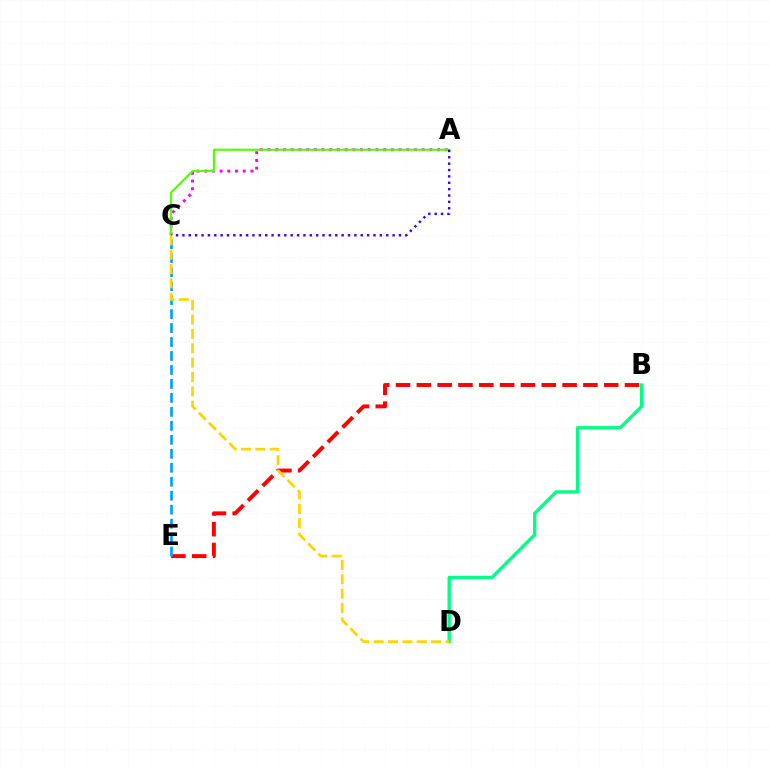{('A', 'C'): [{'color': '#ff00ed', 'line_style': 'dotted', 'thickness': 2.09}, {'color': '#4fff00', 'line_style': 'solid', 'thickness': 1.5}, {'color': '#3700ff', 'line_style': 'dotted', 'thickness': 1.73}], ('B', 'E'): [{'color': '#ff0000', 'line_style': 'dashed', 'thickness': 2.83}], ('C', 'E'): [{'color': '#009eff', 'line_style': 'dashed', 'thickness': 1.9}], ('B', 'D'): [{'color': '#00ff86', 'line_style': 'solid', 'thickness': 2.41}], ('C', 'D'): [{'color': '#ffd500', 'line_style': 'dashed', 'thickness': 1.95}]}